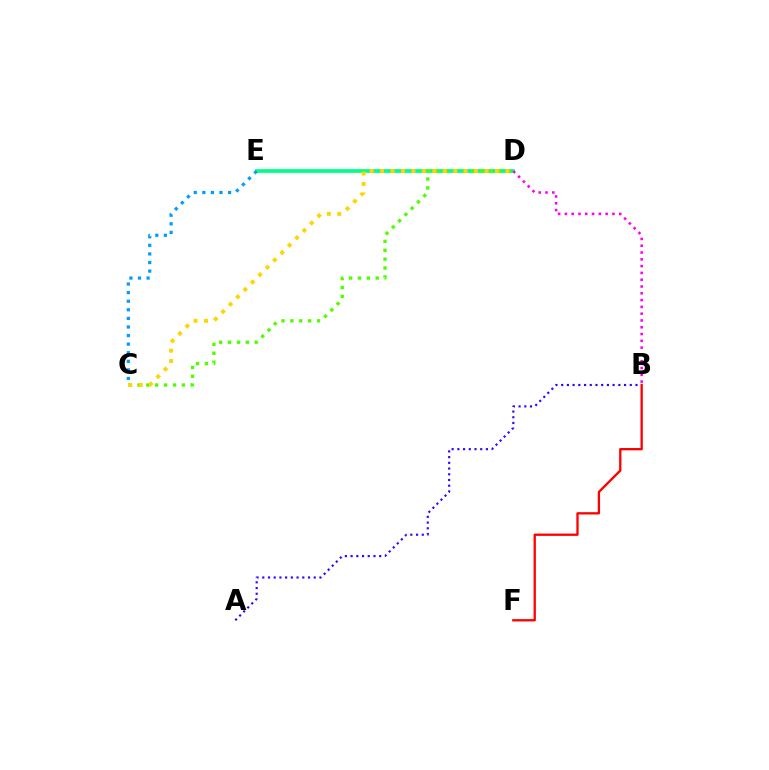{('D', 'E'): [{'color': '#00ff86', 'line_style': 'solid', 'thickness': 2.69}], ('B', 'D'): [{'color': '#ff00ed', 'line_style': 'dotted', 'thickness': 1.85}], ('C', 'D'): [{'color': '#4fff00', 'line_style': 'dotted', 'thickness': 2.42}, {'color': '#ffd500', 'line_style': 'dotted', 'thickness': 2.84}], ('C', 'E'): [{'color': '#009eff', 'line_style': 'dotted', 'thickness': 2.33}], ('A', 'B'): [{'color': '#3700ff', 'line_style': 'dotted', 'thickness': 1.55}], ('B', 'F'): [{'color': '#ff0000', 'line_style': 'solid', 'thickness': 1.67}]}